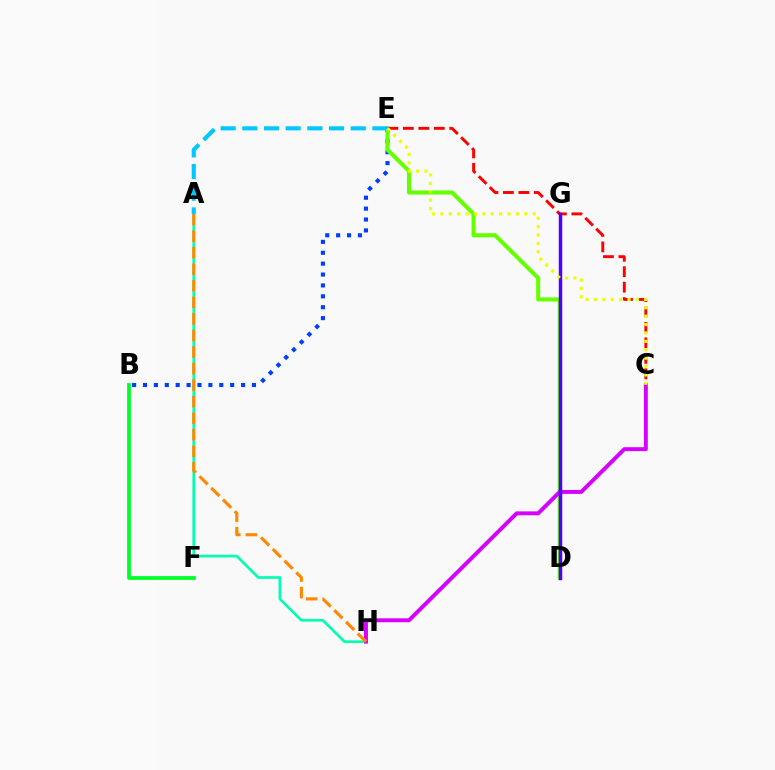{('B', 'E'): [{'color': '#003fff', 'line_style': 'dotted', 'thickness': 2.96}], ('D', 'E'): [{'color': '#66ff00', 'line_style': 'solid', 'thickness': 2.95}], ('D', 'G'): [{'color': '#ff00a0', 'line_style': 'dotted', 'thickness': 2.12}, {'color': '#4f00ff', 'line_style': 'solid', 'thickness': 2.5}], ('C', 'E'): [{'color': '#ff0000', 'line_style': 'dashed', 'thickness': 2.1}, {'color': '#eeff00', 'line_style': 'dotted', 'thickness': 2.28}], ('A', 'H'): [{'color': '#00ffaf', 'line_style': 'solid', 'thickness': 1.92}, {'color': '#ff8800', 'line_style': 'dashed', 'thickness': 2.25}], ('C', 'H'): [{'color': '#d600ff', 'line_style': 'solid', 'thickness': 2.83}], ('A', 'E'): [{'color': '#00c7ff', 'line_style': 'dashed', 'thickness': 2.95}], ('B', 'F'): [{'color': '#00ff27', 'line_style': 'solid', 'thickness': 2.72}]}